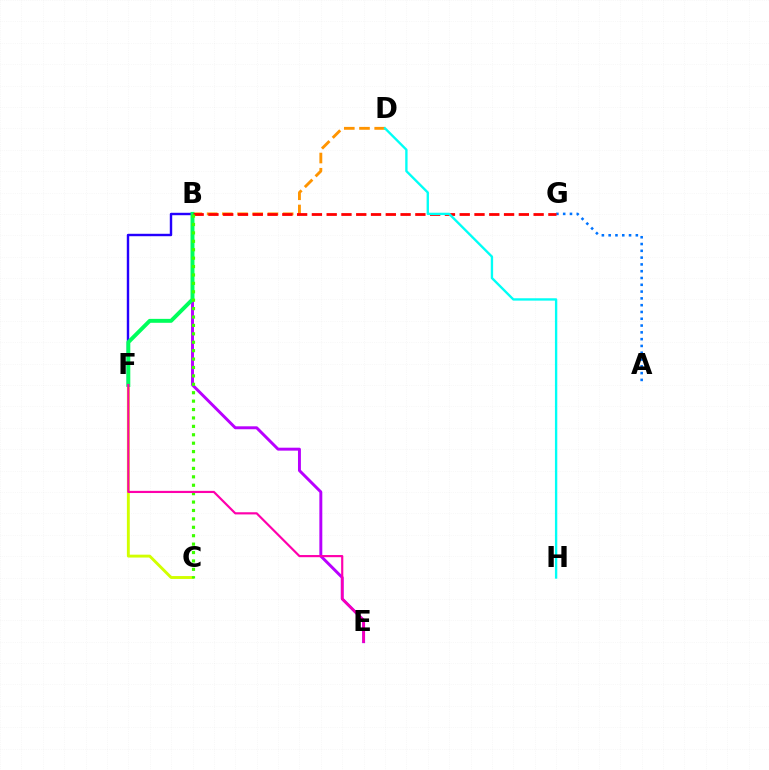{('B', 'F'): [{'color': '#2500ff', 'line_style': 'solid', 'thickness': 1.74}, {'color': '#00ff5c', 'line_style': 'solid', 'thickness': 2.83}], ('A', 'G'): [{'color': '#0074ff', 'line_style': 'dotted', 'thickness': 1.85}], ('B', 'D'): [{'color': '#ff9400', 'line_style': 'dashed', 'thickness': 2.07}], ('B', 'E'): [{'color': '#b900ff', 'line_style': 'solid', 'thickness': 2.11}], ('C', 'F'): [{'color': '#d1ff00', 'line_style': 'solid', 'thickness': 2.08}], ('B', 'G'): [{'color': '#ff0000', 'line_style': 'dashed', 'thickness': 2.01}], ('B', 'C'): [{'color': '#3dff00', 'line_style': 'dotted', 'thickness': 2.29}], ('D', 'H'): [{'color': '#00fff6', 'line_style': 'solid', 'thickness': 1.7}], ('E', 'F'): [{'color': '#ff00ac', 'line_style': 'solid', 'thickness': 1.56}]}